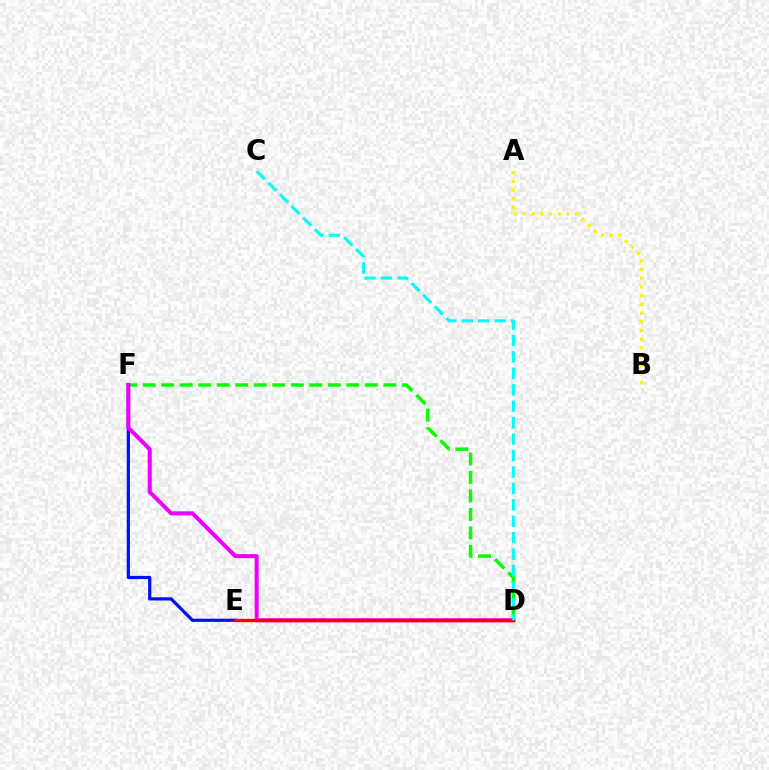{('E', 'F'): [{'color': '#0010ff', 'line_style': 'solid', 'thickness': 2.31}], ('D', 'F'): [{'color': '#08ff00', 'line_style': 'dashed', 'thickness': 2.51}, {'color': '#ee00ff', 'line_style': 'solid', 'thickness': 2.91}], ('D', 'E'): [{'color': '#ff0000', 'line_style': 'solid', 'thickness': 2.4}], ('A', 'B'): [{'color': '#fcf500', 'line_style': 'dotted', 'thickness': 2.36}], ('C', 'D'): [{'color': '#00fff6', 'line_style': 'dashed', 'thickness': 2.23}]}